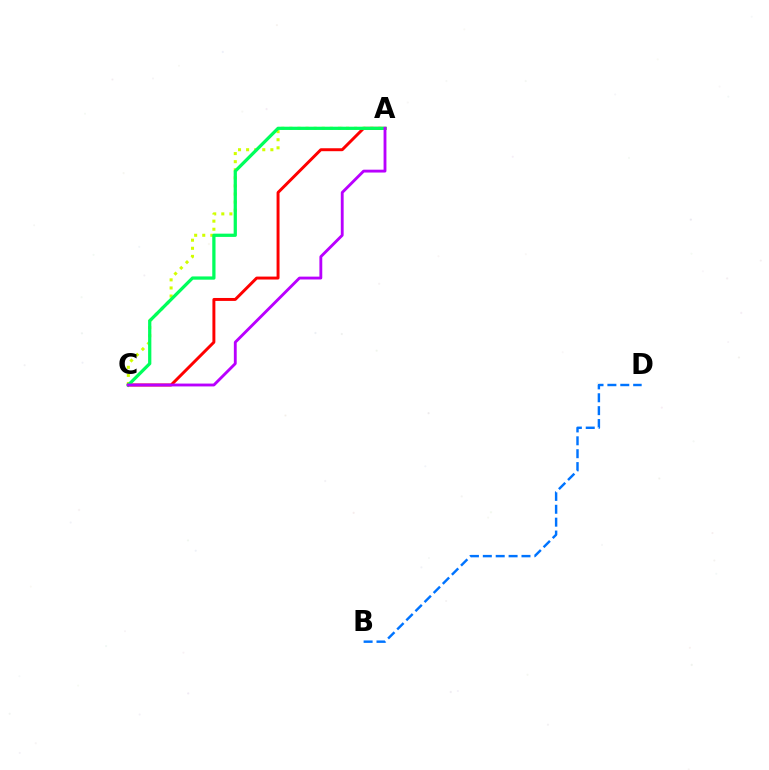{('A', 'C'): [{'color': '#d1ff00', 'line_style': 'dotted', 'thickness': 2.2}, {'color': '#ff0000', 'line_style': 'solid', 'thickness': 2.12}, {'color': '#00ff5c', 'line_style': 'solid', 'thickness': 2.34}, {'color': '#b900ff', 'line_style': 'solid', 'thickness': 2.05}], ('B', 'D'): [{'color': '#0074ff', 'line_style': 'dashed', 'thickness': 1.75}]}